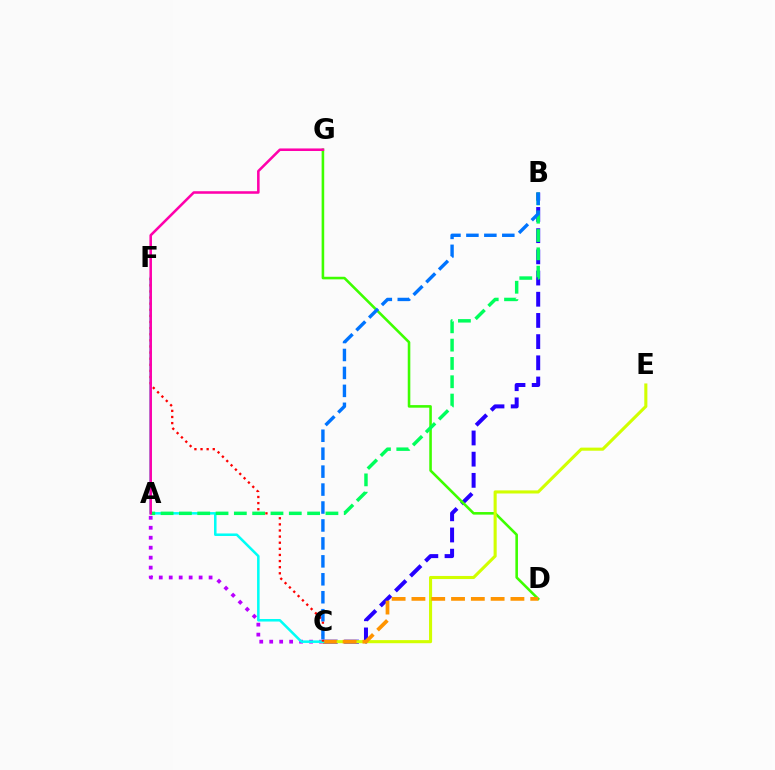{('B', 'C'): [{'color': '#2500ff', 'line_style': 'dashed', 'thickness': 2.88}, {'color': '#0074ff', 'line_style': 'dashed', 'thickness': 2.44}], ('A', 'C'): [{'color': '#b900ff', 'line_style': 'dotted', 'thickness': 2.71}], ('D', 'G'): [{'color': '#3dff00', 'line_style': 'solid', 'thickness': 1.86}], ('C', 'E'): [{'color': '#d1ff00', 'line_style': 'solid', 'thickness': 2.22}], ('C', 'D'): [{'color': '#ff9400', 'line_style': 'dashed', 'thickness': 2.69}], ('C', 'F'): [{'color': '#00fff6', 'line_style': 'solid', 'thickness': 1.83}, {'color': '#ff0000', 'line_style': 'dotted', 'thickness': 1.66}], ('A', 'B'): [{'color': '#00ff5c', 'line_style': 'dashed', 'thickness': 2.49}], ('A', 'G'): [{'color': '#ff00ac', 'line_style': 'solid', 'thickness': 1.84}]}